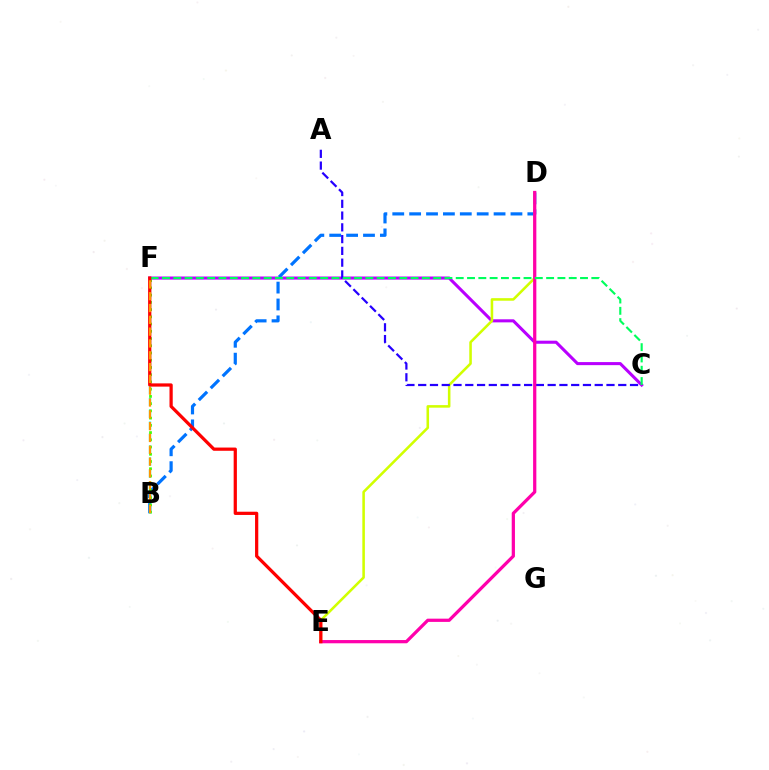{('C', 'F'): [{'color': '#b900ff', 'line_style': 'solid', 'thickness': 2.2}, {'color': '#00ff5c', 'line_style': 'dashed', 'thickness': 1.53}], ('B', 'D'): [{'color': '#0074ff', 'line_style': 'dashed', 'thickness': 2.29}], ('B', 'F'): [{'color': '#00fff6', 'line_style': 'dashed', 'thickness': 1.62}, {'color': '#3dff00', 'line_style': 'dotted', 'thickness': 1.97}, {'color': '#ff9400', 'line_style': 'dashed', 'thickness': 1.61}], ('D', 'E'): [{'color': '#d1ff00', 'line_style': 'solid', 'thickness': 1.84}, {'color': '#ff00ac', 'line_style': 'solid', 'thickness': 2.33}], ('A', 'C'): [{'color': '#2500ff', 'line_style': 'dashed', 'thickness': 1.6}], ('E', 'F'): [{'color': '#ff0000', 'line_style': 'solid', 'thickness': 2.33}]}